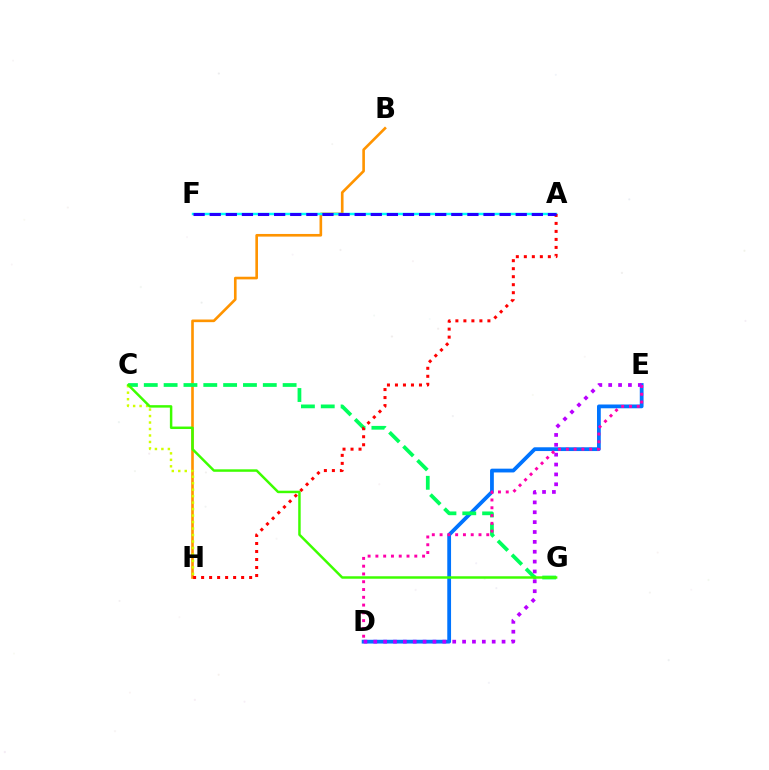{('D', 'E'): [{'color': '#0074ff', 'line_style': 'solid', 'thickness': 2.72}, {'color': '#ff00ac', 'line_style': 'dotted', 'thickness': 2.11}, {'color': '#b900ff', 'line_style': 'dotted', 'thickness': 2.68}], ('B', 'H'): [{'color': '#ff9400', 'line_style': 'solid', 'thickness': 1.9}], ('C', 'G'): [{'color': '#00ff5c', 'line_style': 'dashed', 'thickness': 2.69}, {'color': '#3dff00', 'line_style': 'solid', 'thickness': 1.78}], ('A', 'F'): [{'color': '#00fff6', 'line_style': 'solid', 'thickness': 1.76}, {'color': '#2500ff', 'line_style': 'dashed', 'thickness': 2.19}], ('C', 'H'): [{'color': '#d1ff00', 'line_style': 'dotted', 'thickness': 1.76}], ('A', 'H'): [{'color': '#ff0000', 'line_style': 'dotted', 'thickness': 2.18}]}